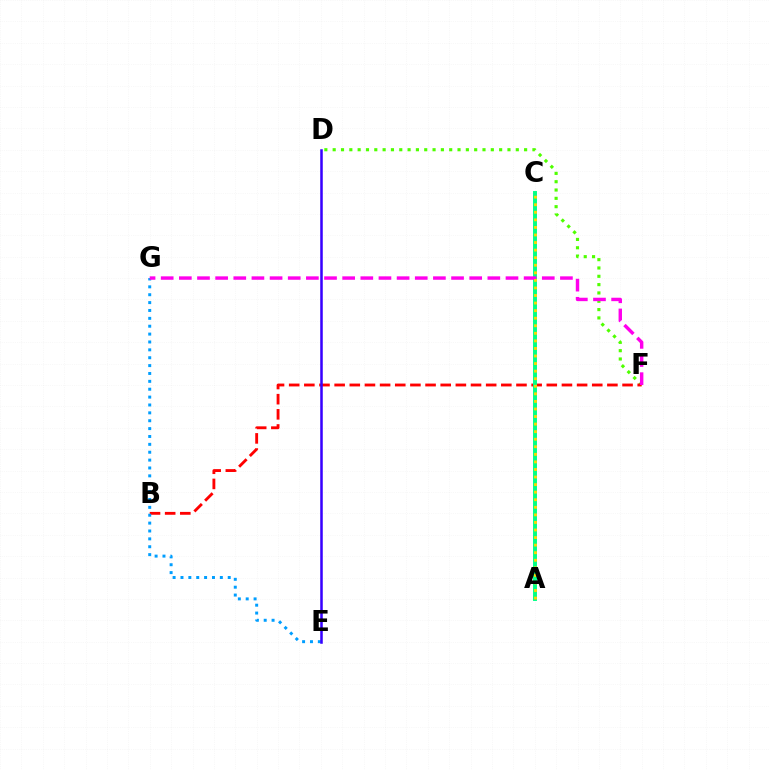{('D', 'F'): [{'color': '#4fff00', 'line_style': 'dotted', 'thickness': 2.26}], ('B', 'F'): [{'color': '#ff0000', 'line_style': 'dashed', 'thickness': 2.06}], ('E', 'G'): [{'color': '#009eff', 'line_style': 'dotted', 'thickness': 2.14}], ('D', 'E'): [{'color': '#3700ff', 'line_style': 'solid', 'thickness': 1.82}], ('A', 'C'): [{'color': '#00ff86', 'line_style': 'solid', 'thickness': 2.83}, {'color': '#ffd500', 'line_style': 'dotted', 'thickness': 2.06}], ('F', 'G'): [{'color': '#ff00ed', 'line_style': 'dashed', 'thickness': 2.47}]}